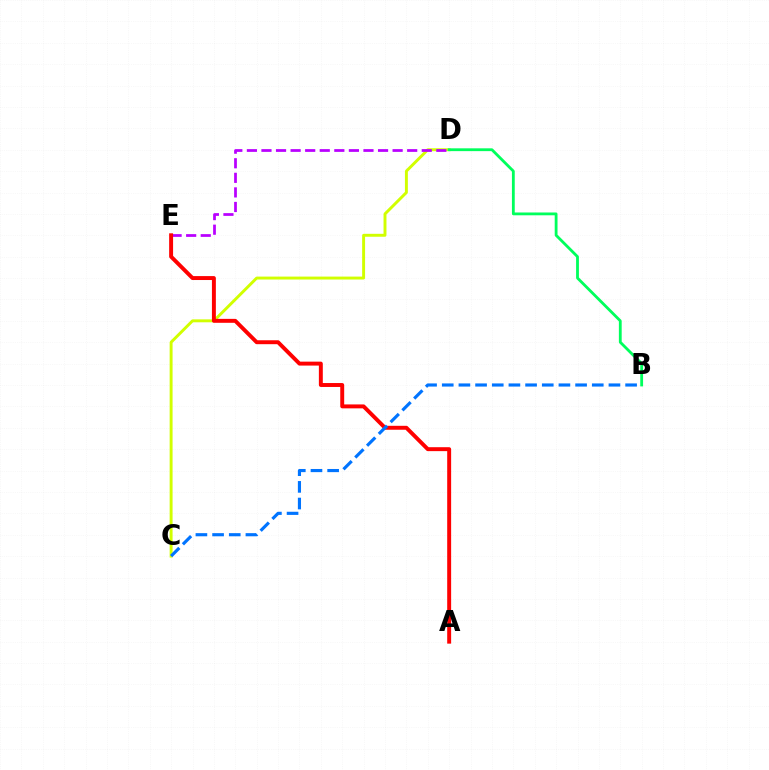{('C', 'D'): [{'color': '#d1ff00', 'line_style': 'solid', 'thickness': 2.11}], ('D', 'E'): [{'color': '#b900ff', 'line_style': 'dashed', 'thickness': 1.98}], ('A', 'E'): [{'color': '#ff0000', 'line_style': 'solid', 'thickness': 2.83}], ('B', 'D'): [{'color': '#00ff5c', 'line_style': 'solid', 'thickness': 2.02}], ('B', 'C'): [{'color': '#0074ff', 'line_style': 'dashed', 'thickness': 2.26}]}